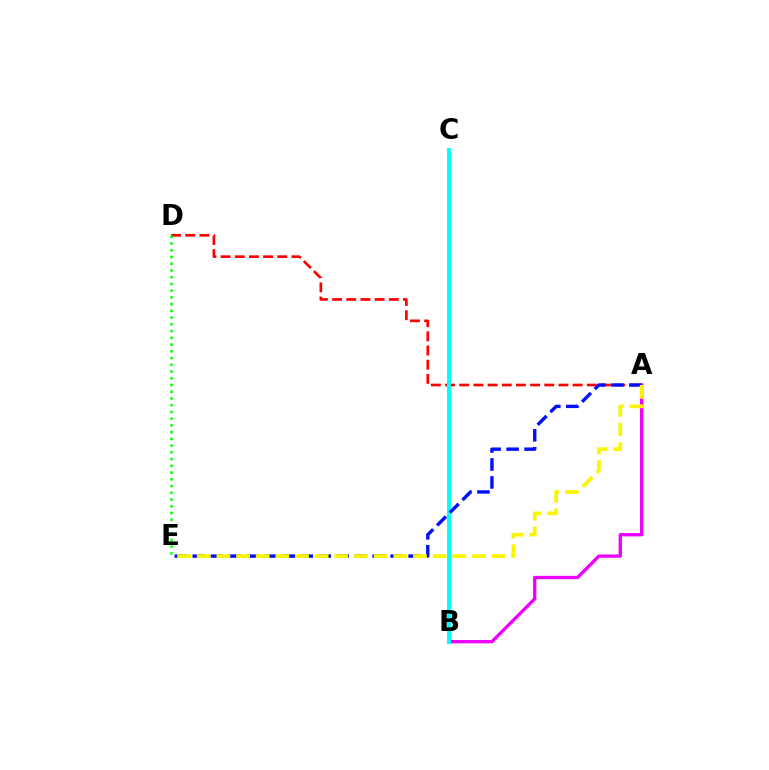{('A', 'B'): [{'color': '#ee00ff', 'line_style': 'solid', 'thickness': 2.39}], ('A', 'D'): [{'color': '#ff0000', 'line_style': 'dashed', 'thickness': 1.93}], ('B', 'C'): [{'color': '#00fff6', 'line_style': 'solid', 'thickness': 2.81}], ('D', 'E'): [{'color': '#08ff00', 'line_style': 'dotted', 'thickness': 1.83}], ('A', 'E'): [{'color': '#0010ff', 'line_style': 'dashed', 'thickness': 2.44}, {'color': '#fcf500', 'line_style': 'dashed', 'thickness': 2.67}]}